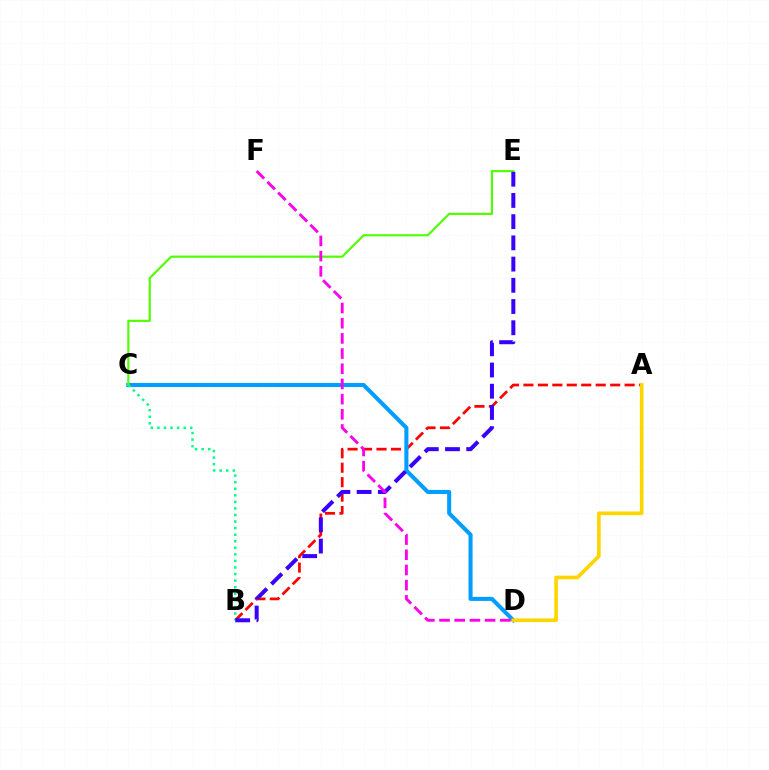{('A', 'B'): [{'color': '#ff0000', 'line_style': 'dashed', 'thickness': 1.96}], ('C', 'D'): [{'color': '#009eff', 'line_style': 'solid', 'thickness': 2.92}], ('A', 'D'): [{'color': '#ffd500', 'line_style': 'solid', 'thickness': 2.64}], ('C', 'E'): [{'color': '#4fff00', 'line_style': 'solid', 'thickness': 1.55}], ('B', 'C'): [{'color': '#00ff86', 'line_style': 'dotted', 'thickness': 1.78}], ('B', 'E'): [{'color': '#3700ff', 'line_style': 'dashed', 'thickness': 2.88}], ('D', 'F'): [{'color': '#ff00ed', 'line_style': 'dashed', 'thickness': 2.06}]}